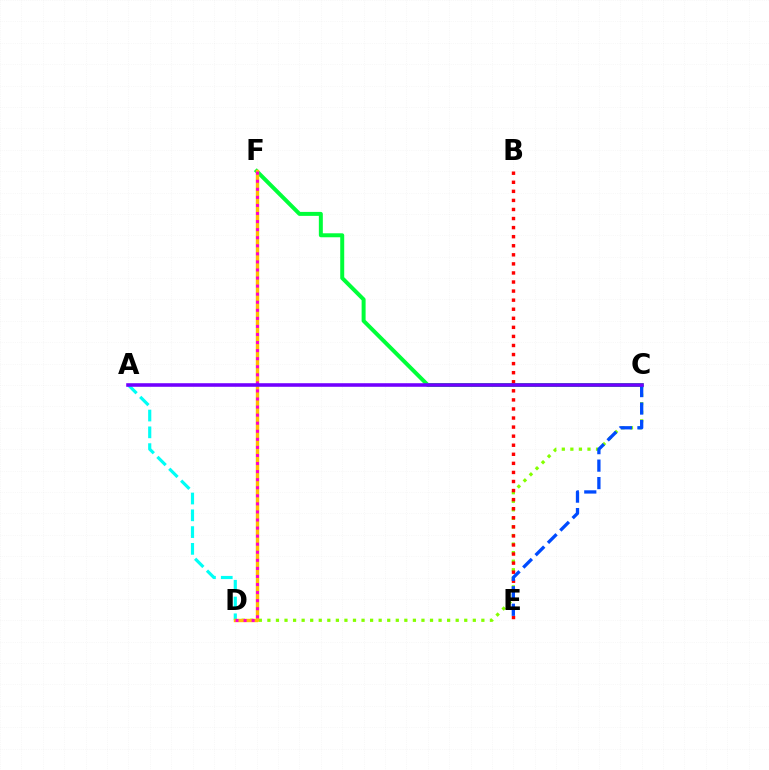{('C', 'F'): [{'color': '#00ff39', 'line_style': 'solid', 'thickness': 2.87}], ('A', 'D'): [{'color': '#00fff6', 'line_style': 'dashed', 'thickness': 2.28}], ('C', 'D'): [{'color': '#84ff00', 'line_style': 'dotted', 'thickness': 2.33}], ('B', 'E'): [{'color': '#ff0000', 'line_style': 'dotted', 'thickness': 2.46}], ('D', 'F'): [{'color': '#ffbd00', 'line_style': 'solid', 'thickness': 2.45}, {'color': '#ff00cf', 'line_style': 'dotted', 'thickness': 2.19}], ('C', 'E'): [{'color': '#004bff', 'line_style': 'dashed', 'thickness': 2.37}], ('A', 'C'): [{'color': '#7200ff', 'line_style': 'solid', 'thickness': 2.57}]}